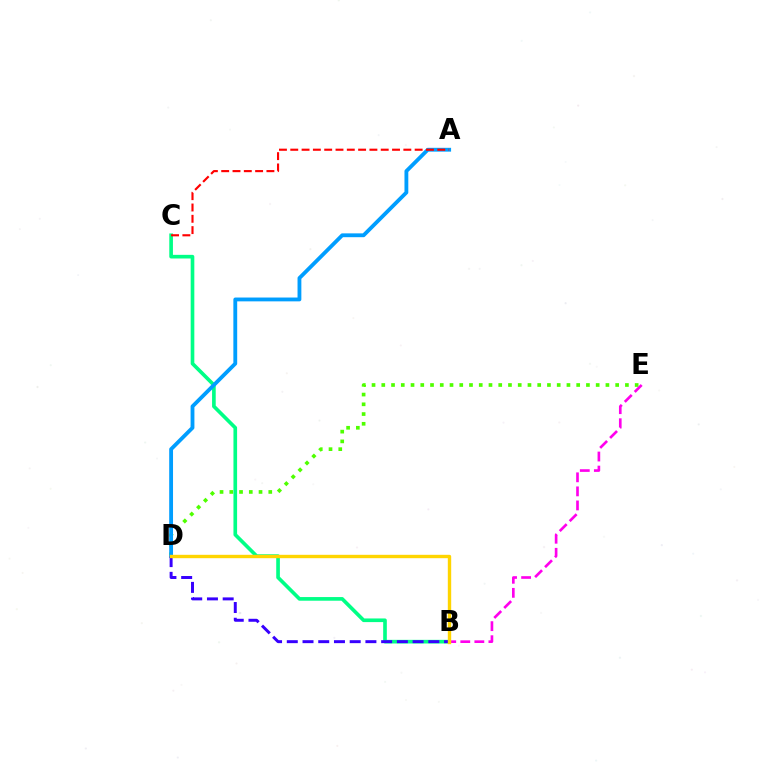{('D', 'E'): [{'color': '#4fff00', 'line_style': 'dotted', 'thickness': 2.65}], ('B', 'C'): [{'color': '#00ff86', 'line_style': 'solid', 'thickness': 2.63}], ('B', 'E'): [{'color': '#ff00ed', 'line_style': 'dashed', 'thickness': 1.91}], ('A', 'D'): [{'color': '#009eff', 'line_style': 'solid', 'thickness': 2.76}], ('A', 'C'): [{'color': '#ff0000', 'line_style': 'dashed', 'thickness': 1.54}], ('B', 'D'): [{'color': '#3700ff', 'line_style': 'dashed', 'thickness': 2.14}, {'color': '#ffd500', 'line_style': 'solid', 'thickness': 2.43}]}